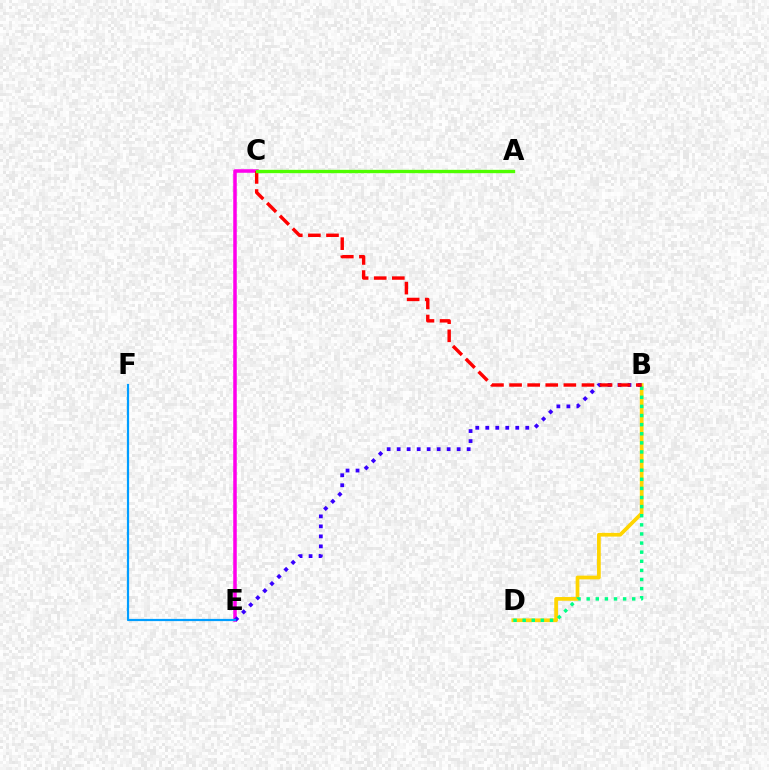{('B', 'D'): [{'color': '#ffd500', 'line_style': 'solid', 'thickness': 2.68}, {'color': '#00ff86', 'line_style': 'dotted', 'thickness': 2.48}], ('C', 'E'): [{'color': '#ff00ed', 'line_style': 'solid', 'thickness': 2.54}], ('B', 'E'): [{'color': '#3700ff', 'line_style': 'dotted', 'thickness': 2.72}], ('B', 'C'): [{'color': '#ff0000', 'line_style': 'dashed', 'thickness': 2.46}], ('A', 'C'): [{'color': '#4fff00', 'line_style': 'solid', 'thickness': 2.41}], ('E', 'F'): [{'color': '#009eff', 'line_style': 'solid', 'thickness': 1.59}]}